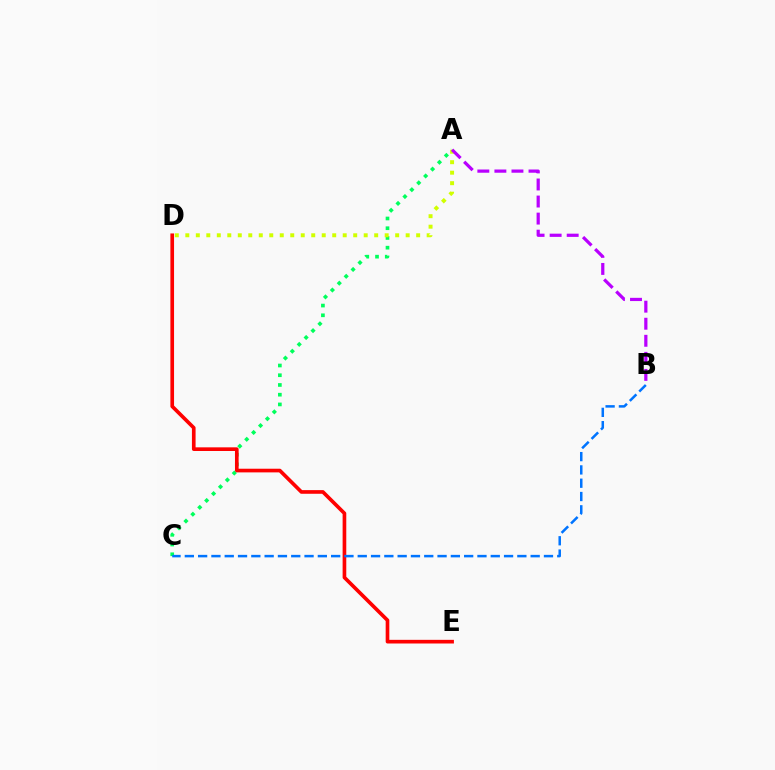{('A', 'C'): [{'color': '#00ff5c', 'line_style': 'dotted', 'thickness': 2.64}], ('A', 'D'): [{'color': '#d1ff00', 'line_style': 'dotted', 'thickness': 2.85}], ('D', 'E'): [{'color': '#ff0000', 'line_style': 'solid', 'thickness': 2.63}], ('A', 'B'): [{'color': '#b900ff', 'line_style': 'dashed', 'thickness': 2.32}], ('B', 'C'): [{'color': '#0074ff', 'line_style': 'dashed', 'thickness': 1.81}]}